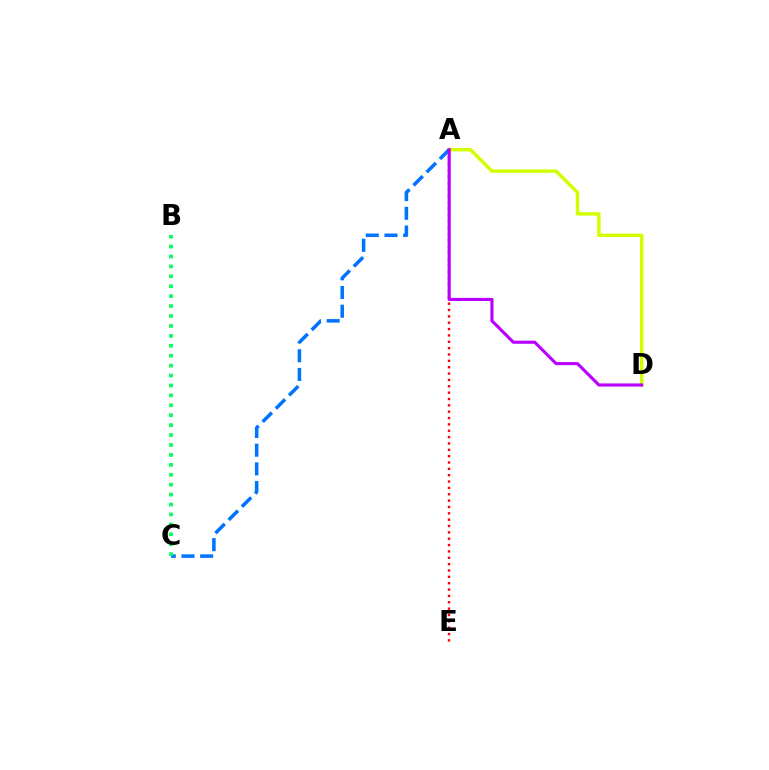{('A', 'D'): [{'color': '#d1ff00', 'line_style': 'solid', 'thickness': 2.48}, {'color': '#b900ff', 'line_style': 'solid', 'thickness': 2.24}], ('A', 'E'): [{'color': '#ff0000', 'line_style': 'dotted', 'thickness': 1.73}], ('A', 'C'): [{'color': '#0074ff', 'line_style': 'dashed', 'thickness': 2.54}], ('B', 'C'): [{'color': '#00ff5c', 'line_style': 'dotted', 'thickness': 2.7}]}